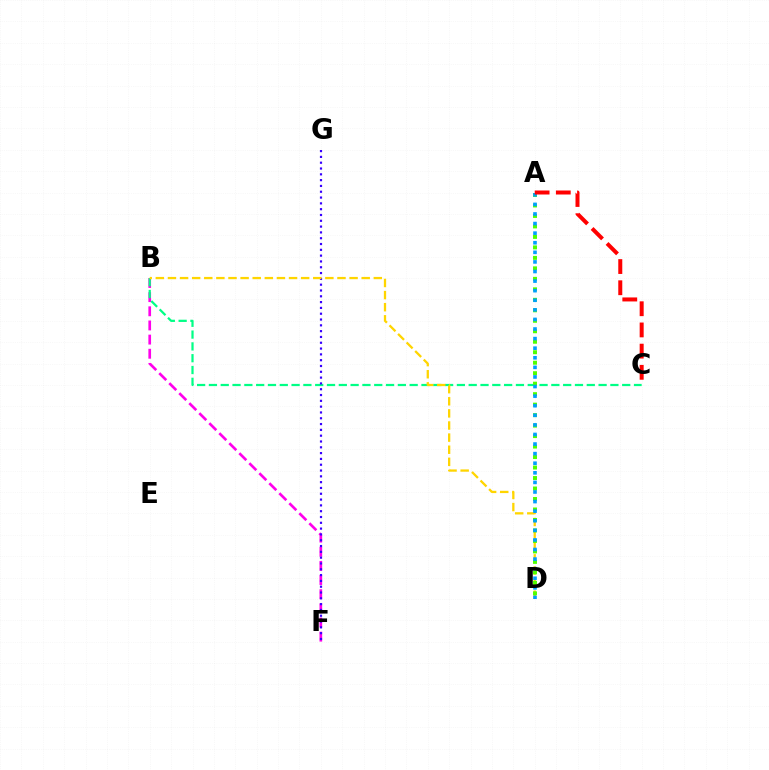{('B', 'F'): [{'color': '#ff00ed', 'line_style': 'dashed', 'thickness': 1.92}], ('B', 'C'): [{'color': '#00ff86', 'line_style': 'dashed', 'thickness': 1.6}], ('F', 'G'): [{'color': '#3700ff', 'line_style': 'dotted', 'thickness': 1.58}], ('B', 'D'): [{'color': '#ffd500', 'line_style': 'dashed', 'thickness': 1.65}], ('A', 'D'): [{'color': '#4fff00', 'line_style': 'dotted', 'thickness': 2.85}, {'color': '#009eff', 'line_style': 'dotted', 'thickness': 2.6}], ('A', 'C'): [{'color': '#ff0000', 'line_style': 'dashed', 'thickness': 2.88}]}